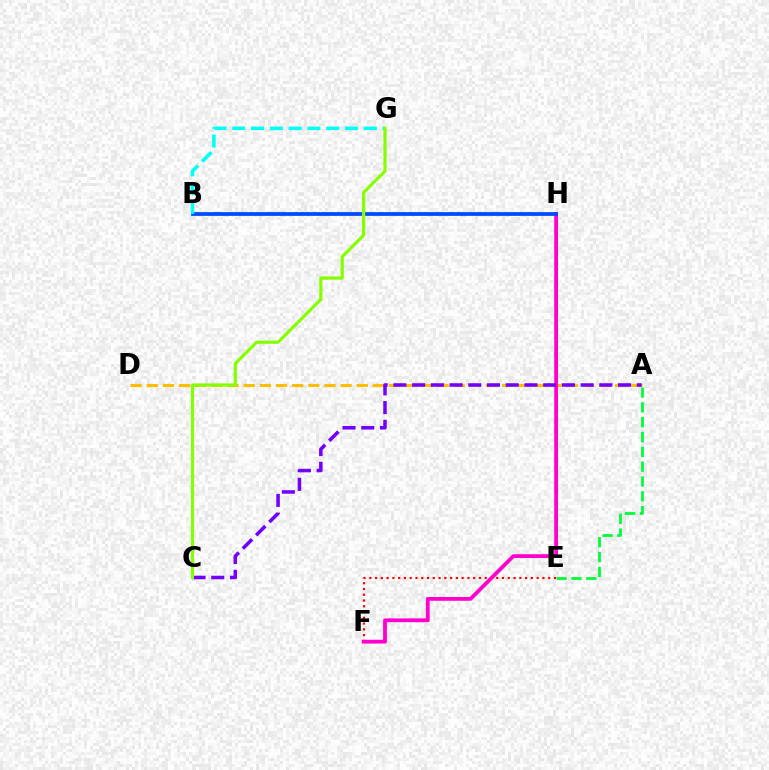{('A', 'D'): [{'color': '#ffbd00', 'line_style': 'dashed', 'thickness': 2.19}], ('A', 'E'): [{'color': '#00ff39', 'line_style': 'dashed', 'thickness': 2.01}], ('E', 'F'): [{'color': '#ff0000', 'line_style': 'dotted', 'thickness': 1.57}], ('F', 'H'): [{'color': '#ff00cf', 'line_style': 'solid', 'thickness': 2.73}], ('B', 'H'): [{'color': '#004bff', 'line_style': 'solid', 'thickness': 2.71}], ('A', 'C'): [{'color': '#7200ff', 'line_style': 'dashed', 'thickness': 2.54}], ('B', 'G'): [{'color': '#00fff6', 'line_style': 'dashed', 'thickness': 2.55}], ('C', 'G'): [{'color': '#84ff00', 'line_style': 'solid', 'thickness': 2.28}]}